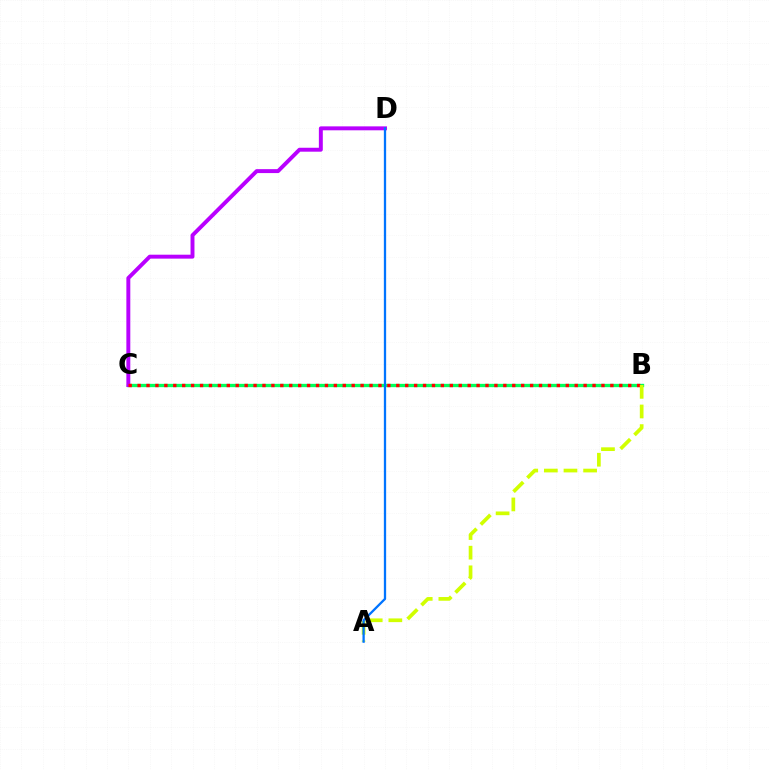{('B', 'C'): [{'color': '#00ff5c', 'line_style': 'solid', 'thickness': 2.4}, {'color': '#ff0000', 'line_style': 'dotted', 'thickness': 2.42}], ('C', 'D'): [{'color': '#b900ff', 'line_style': 'solid', 'thickness': 2.83}], ('A', 'B'): [{'color': '#d1ff00', 'line_style': 'dashed', 'thickness': 2.67}], ('A', 'D'): [{'color': '#0074ff', 'line_style': 'solid', 'thickness': 1.65}]}